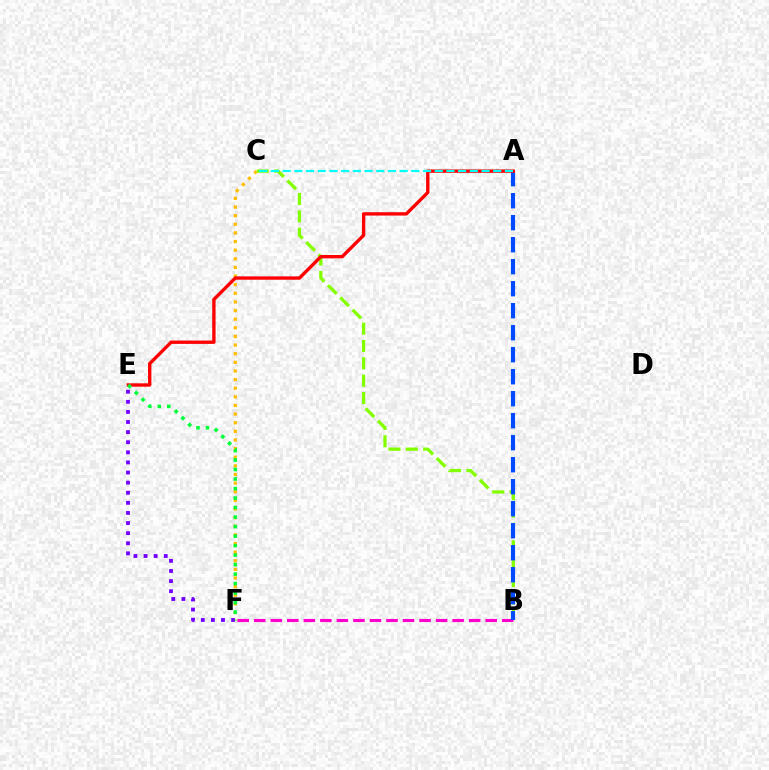{('C', 'F'): [{'color': '#ffbd00', 'line_style': 'dotted', 'thickness': 2.34}], ('B', 'C'): [{'color': '#84ff00', 'line_style': 'dashed', 'thickness': 2.36}], ('B', 'F'): [{'color': '#ff00cf', 'line_style': 'dashed', 'thickness': 2.25}], ('A', 'B'): [{'color': '#004bff', 'line_style': 'dashed', 'thickness': 2.99}], ('A', 'E'): [{'color': '#ff0000', 'line_style': 'solid', 'thickness': 2.42}], ('E', 'F'): [{'color': '#7200ff', 'line_style': 'dotted', 'thickness': 2.74}, {'color': '#00ff39', 'line_style': 'dotted', 'thickness': 2.58}], ('A', 'C'): [{'color': '#00fff6', 'line_style': 'dashed', 'thickness': 1.59}]}